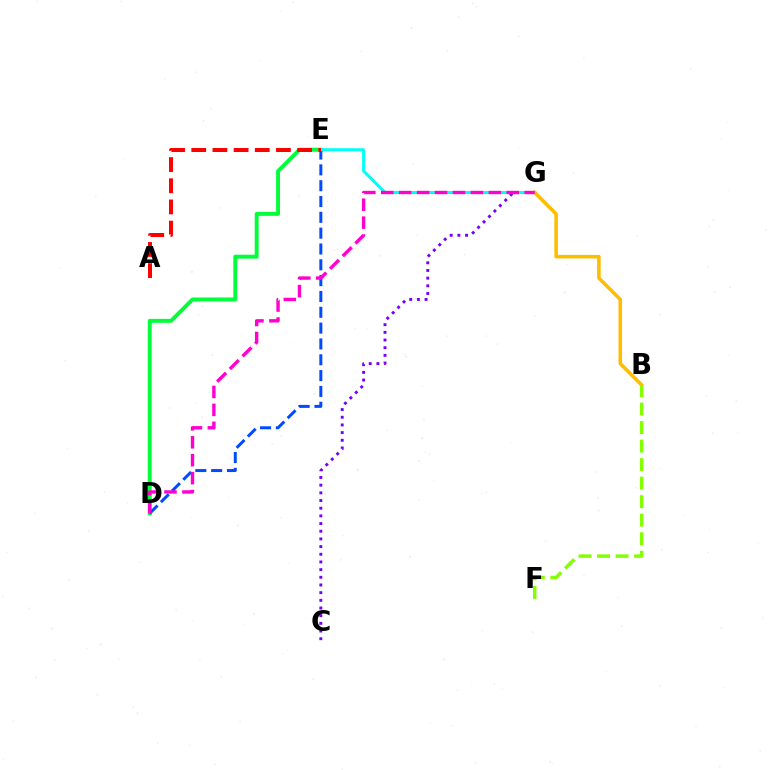{('D', 'E'): [{'color': '#00ff39', 'line_style': 'solid', 'thickness': 2.82}, {'color': '#004bff', 'line_style': 'dashed', 'thickness': 2.15}], ('C', 'G'): [{'color': '#7200ff', 'line_style': 'dotted', 'thickness': 2.09}], ('E', 'G'): [{'color': '#00fff6', 'line_style': 'solid', 'thickness': 2.17}], ('B', 'G'): [{'color': '#ffbd00', 'line_style': 'solid', 'thickness': 2.56}], ('B', 'F'): [{'color': '#84ff00', 'line_style': 'dashed', 'thickness': 2.52}], ('D', 'G'): [{'color': '#ff00cf', 'line_style': 'dashed', 'thickness': 2.44}], ('A', 'E'): [{'color': '#ff0000', 'line_style': 'dashed', 'thickness': 2.88}]}